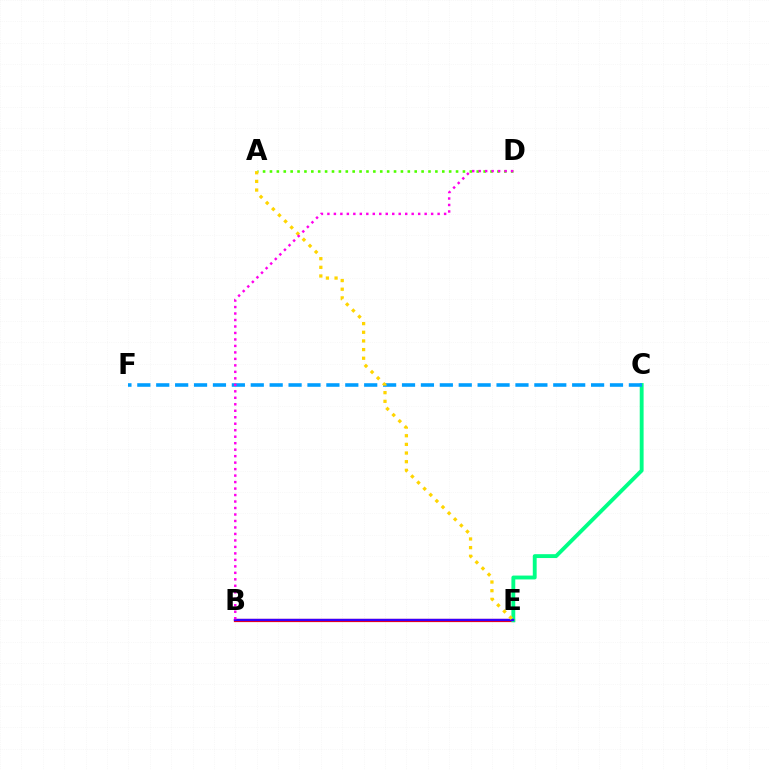{('B', 'E'): [{'color': '#ff0000', 'line_style': 'solid', 'thickness': 2.31}, {'color': '#3700ff', 'line_style': 'solid', 'thickness': 1.69}], ('A', 'D'): [{'color': '#4fff00', 'line_style': 'dotted', 'thickness': 1.87}], ('C', 'E'): [{'color': '#00ff86', 'line_style': 'solid', 'thickness': 2.79}], ('C', 'F'): [{'color': '#009eff', 'line_style': 'dashed', 'thickness': 2.57}], ('A', 'E'): [{'color': '#ffd500', 'line_style': 'dotted', 'thickness': 2.35}], ('B', 'D'): [{'color': '#ff00ed', 'line_style': 'dotted', 'thickness': 1.76}]}